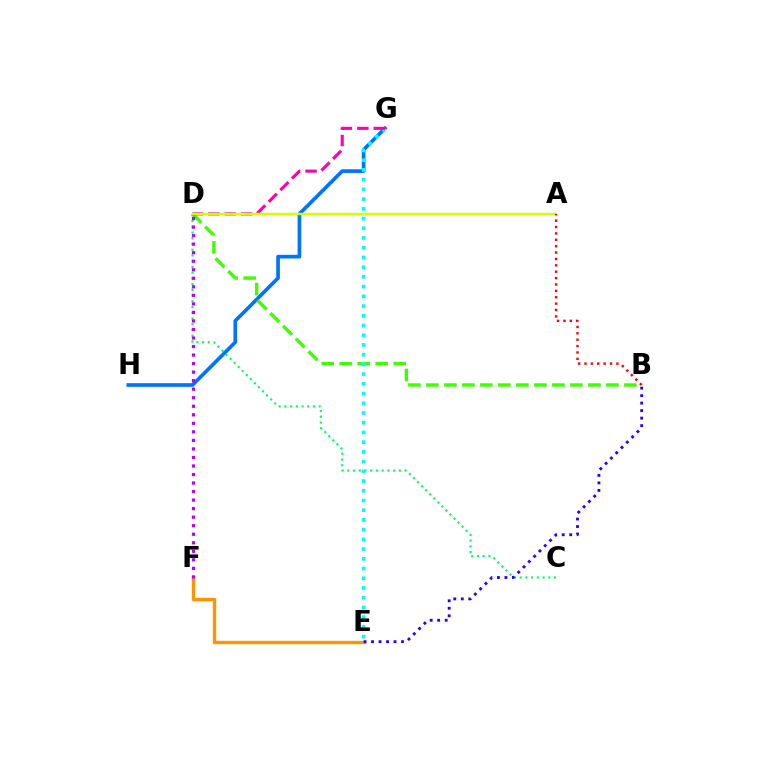{('E', 'F'): [{'color': '#ff9400', 'line_style': 'solid', 'thickness': 2.43}], ('G', 'H'): [{'color': '#0074ff', 'line_style': 'solid', 'thickness': 2.65}], ('B', 'D'): [{'color': '#3dff00', 'line_style': 'dashed', 'thickness': 2.45}], ('C', 'D'): [{'color': '#00ff5c', 'line_style': 'dotted', 'thickness': 1.56}], ('E', 'G'): [{'color': '#00fff6', 'line_style': 'dotted', 'thickness': 2.64}], ('B', 'E'): [{'color': '#2500ff', 'line_style': 'dotted', 'thickness': 2.04}], ('D', 'G'): [{'color': '#ff00ac', 'line_style': 'dashed', 'thickness': 2.23}], ('D', 'F'): [{'color': '#b900ff', 'line_style': 'dotted', 'thickness': 2.32}], ('A', 'D'): [{'color': '#d1ff00', 'line_style': 'solid', 'thickness': 1.75}], ('A', 'B'): [{'color': '#ff0000', 'line_style': 'dotted', 'thickness': 1.73}]}